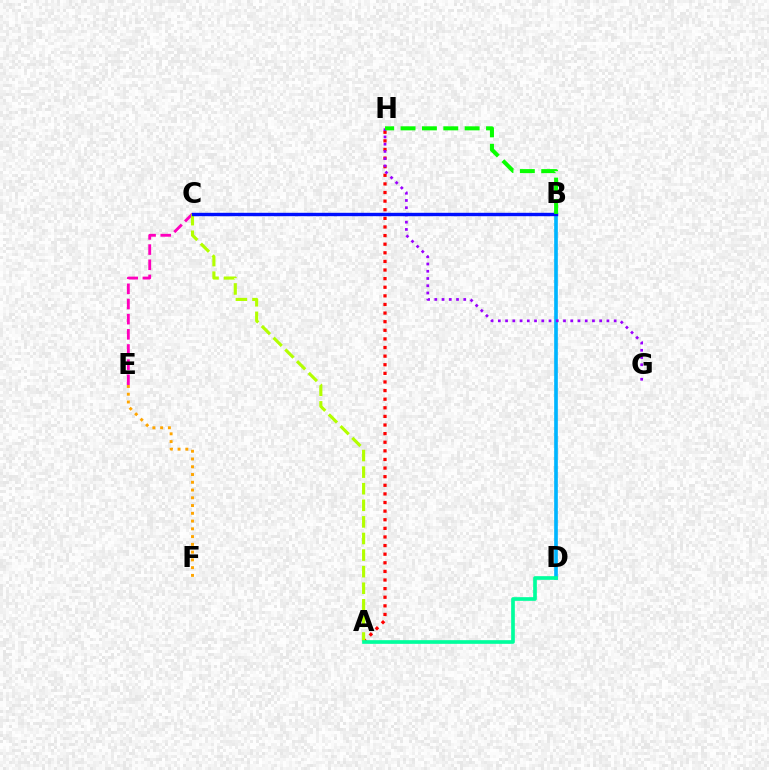{('C', 'E'): [{'color': '#ff00bd', 'line_style': 'dashed', 'thickness': 2.06}], ('A', 'H'): [{'color': '#ff0000', 'line_style': 'dotted', 'thickness': 2.34}], ('B', 'D'): [{'color': '#00b5ff', 'line_style': 'solid', 'thickness': 2.64}], ('A', 'C'): [{'color': '#b3ff00', 'line_style': 'dashed', 'thickness': 2.25}], ('E', 'F'): [{'color': '#ffa500', 'line_style': 'dotted', 'thickness': 2.11}], ('G', 'H'): [{'color': '#9b00ff', 'line_style': 'dotted', 'thickness': 1.97}], ('B', 'C'): [{'color': '#0010ff', 'line_style': 'solid', 'thickness': 2.44}], ('B', 'H'): [{'color': '#08ff00', 'line_style': 'dashed', 'thickness': 2.9}], ('A', 'D'): [{'color': '#00ff9d', 'line_style': 'solid', 'thickness': 2.64}]}